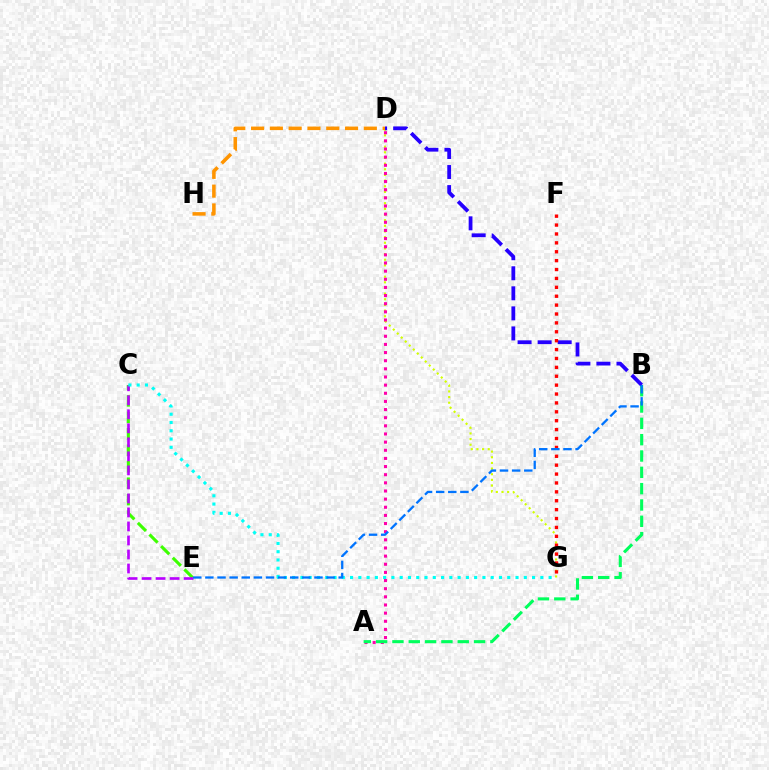{('D', 'G'): [{'color': '#d1ff00', 'line_style': 'dotted', 'thickness': 1.54}], ('A', 'D'): [{'color': '#ff00ac', 'line_style': 'dotted', 'thickness': 2.21}], ('C', 'E'): [{'color': '#3dff00', 'line_style': 'dashed', 'thickness': 2.23}, {'color': '#b900ff', 'line_style': 'dashed', 'thickness': 1.9}], ('A', 'B'): [{'color': '#00ff5c', 'line_style': 'dashed', 'thickness': 2.22}], ('B', 'D'): [{'color': '#2500ff', 'line_style': 'dashed', 'thickness': 2.72}], ('C', 'G'): [{'color': '#00fff6', 'line_style': 'dotted', 'thickness': 2.25}], ('F', 'G'): [{'color': '#ff0000', 'line_style': 'dotted', 'thickness': 2.42}], ('D', 'H'): [{'color': '#ff9400', 'line_style': 'dashed', 'thickness': 2.55}], ('B', 'E'): [{'color': '#0074ff', 'line_style': 'dashed', 'thickness': 1.65}]}